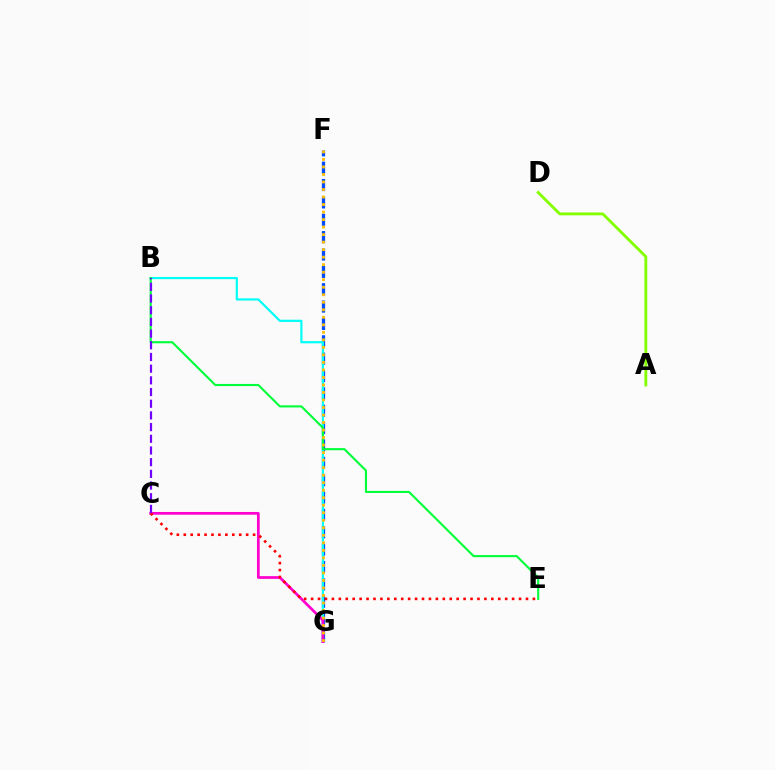{('F', 'G'): [{'color': '#004bff', 'line_style': 'dashed', 'thickness': 2.36}, {'color': '#ffbd00', 'line_style': 'dotted', 'thickness': 2.04}], ('B', 'G'): [{'color': '#00fff6', 'line_style': 'solid', 'thickness': 1.58}], ('A', 'D'): [{'color': '#84ff00', 'line_style': 'solid', 'thickness': 2.06}], ('C', 'G'): [{'color': '#ff00cf', 'line_style': 'solid', 'thickness': 1.97}], ('B', 'E'): [{'color': '#00ff39', 'line_style': 'solid', 'thickness': 1.52}], ('C', 'E'): [{'color': '#ff0000', 'line_style': 'dotted', 'thickness': 1.88}], ('B', 'C'): [{'color': '#7200ff', 'line_style': 'dashed', 'thickness': 1.59}]}